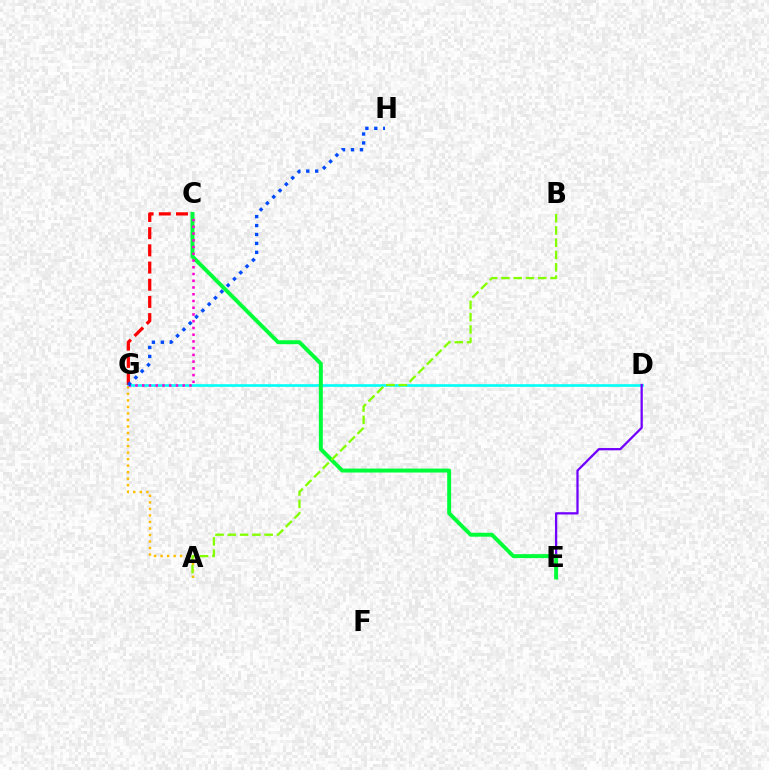{('D', 'G'): [{'color': '#00fff6', 'line_style': 'solid', 'thickness': 1.89}], ('D', 'E'): [{'color': '#7200ff', 'line_style': 'solid', 'thickness': 1.63}], ('A', 'G'): [{'color': '#ffbd00', 'line_style': 'dotted', 'thickness': 1.77}], ('C', 'E'): [{'color': '#00ff39', 'line_style': 'solid', 'thickness': 2.83}], ('C', 'G'): [{'color': '#ff00cf', 'line_style': 'dotted', 'thickness': 1.83}, {'color': '#ff0000', 'line_style': 'dashed', 'thickness': 2.33}], ('A', 'B'): [{'color': '#84ff00', 'line_style': 'dashed', 'thickness': 1.67}], ('G', 'H'): [{'color': '#004bff', 'line_style': 'dotted', 'thickness': 2.43}]}